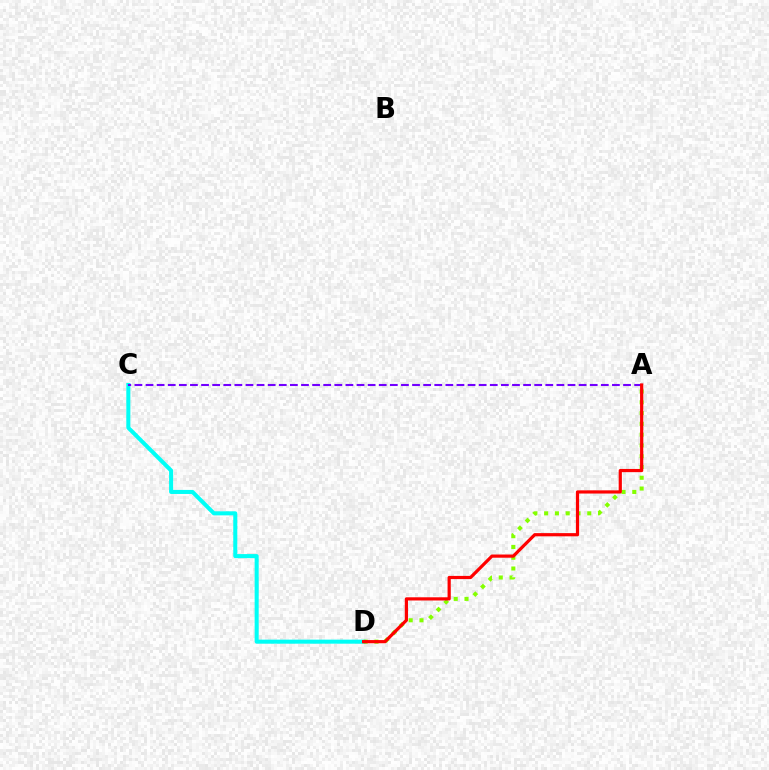{('C', 'D'): [{'color': '#00fff6', 'line_style': 'solid', 'thickness': 2.91}], ('A', 'D'): [{'color': '#84ff00', 'line_style': 'dotted', 'thickness': 2.93}, {'color': '#ff0000', 'line_style': 'solid', 'thickness': 2.3}], ('A', 'C'): [{'color': '#7200ff', 'line_style': 'dashed', 'thickness': 1.51}]}